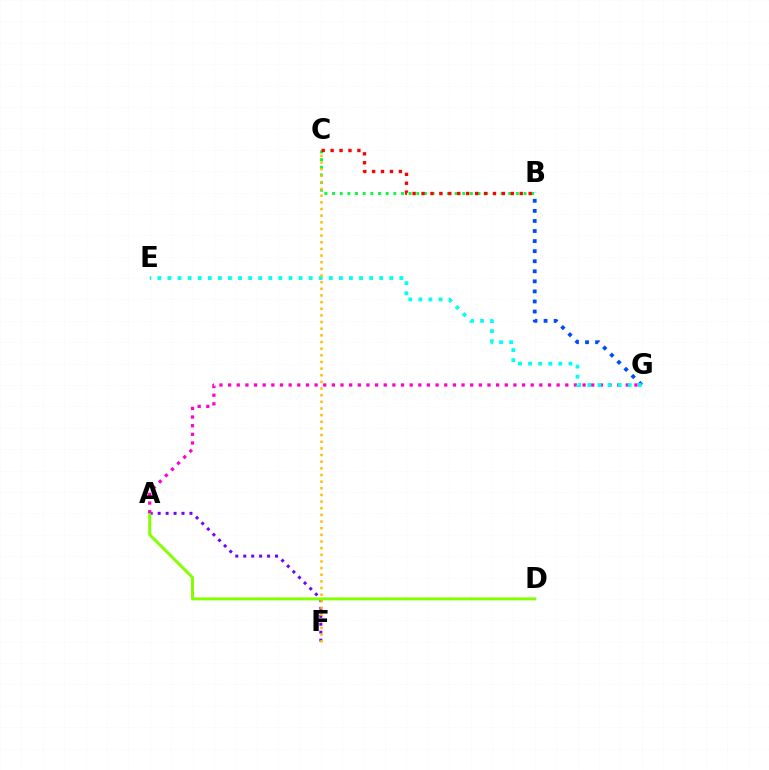{('A', 'F'): [{'color': '#7200ff', 'line_style': 'dotted', 'thickness': 2.16}], ('B', 'G'): [{'color': '#004bff', 'line_style': 'dotted', 'thickness': 2.73}], ('A', 'D'): [{'color': '#84ff00', 'line_style': 'solid', 'thickness': 2.14}], ('A', 'G'): [{'color': '#ff00cf', 'line_style': 'dotted', 'thickness': 2.35}], ('E', 'G'): [{'color': '#00fff6', 'line_style': 'dotted', 'thickness': 2.74}], ('B', 'C'): [{'color': '#00ff39', 'line_style': 'dotted', 'thickness': 2.08}, {'color': '#ff0000', 'line_style': 'dotted', 'thickness': 2.43}], ('C', 'F'): [{'color': '#ffbd00', 'line_style': 'dotted', 'thickness': 1.81}]}